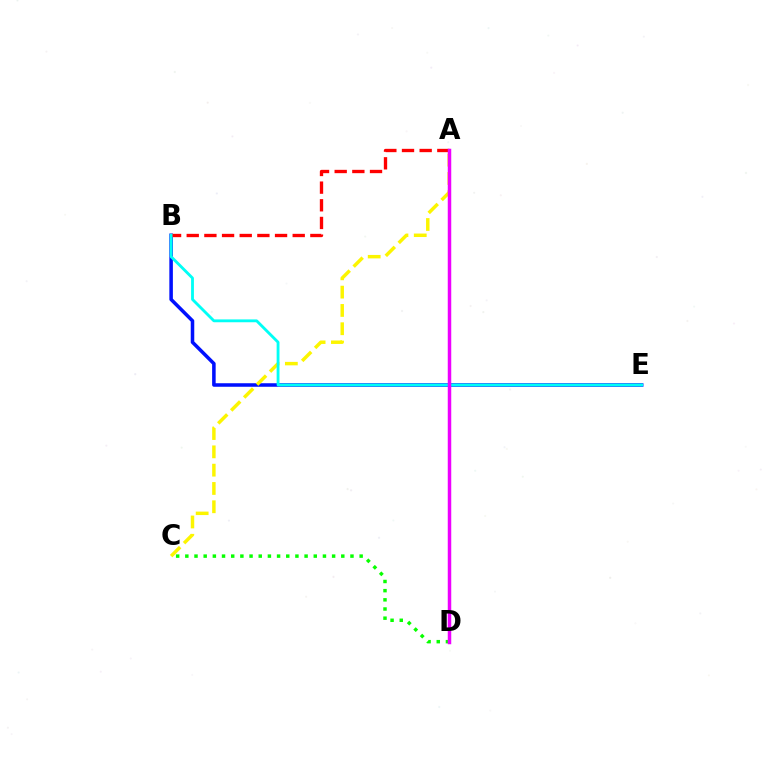{('B', 'E'): [{'color': '#0010ff', 'line_style': 'solid', 'thickness': 2.54}, {'color': '#00fff6', 'line_style': 'solid', 'thickness': 2.04}], ('A', 'C'): [{'color': '#fcf500', 'line_style': 'dashed', 'thickness': 2.49}], ('A', 'B'): [{'color': '#ff0000', 'line_style': 'dashed', 'thickness': 2.4}], ('C', 'D'): [{'color': '#08ff00', 'line_style': 'dotted', 'thickness': 2.49}], ('A', 'D'): [{'color': '#ee00ff', 'line_style': 'solid', 'thickness': 2.51}]}